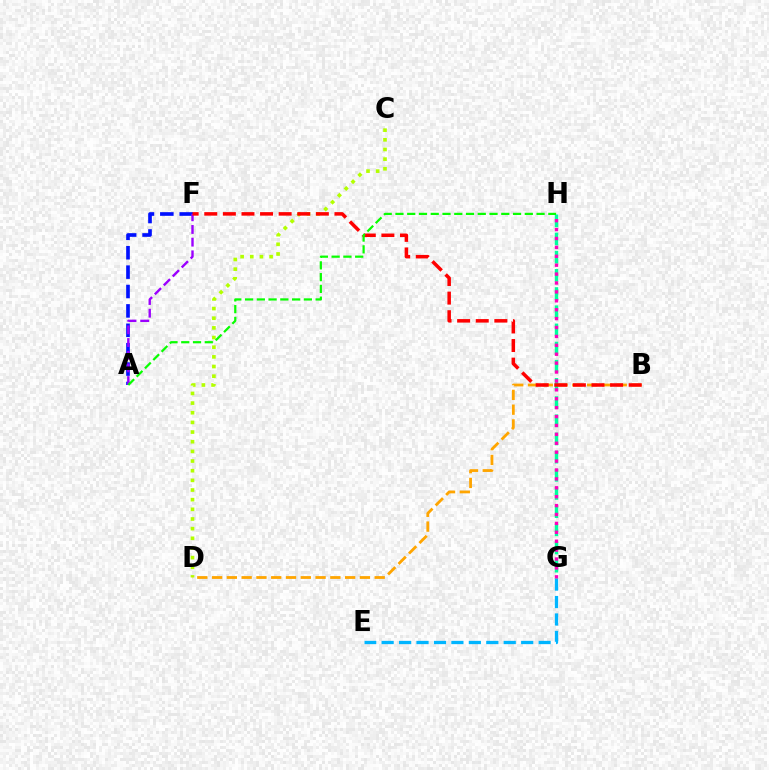{('C', 'D'): [{'color': '#b3ff00', 'line_style': 'dotted', 'thickness': 2.62}], ('A', 'F'): [{'color': '#0010ff', 'line_style': 'dashed', 'thickness': 2.63}, {'color': '#9b00ff', 'line_style': 'dashed', 'thickness': 1.72}], ('B', 'D'): [{'color': '#ffa500', 'line_style': 'dashed', 'thickness': 2.01}], ('E', 'G'): [{'color': '#00b5ff', 'line_style': 'dashed', 'thickness': 2.37}], ('G', 'H'): [{'color': '#00ff9d', 'line_style': 'dashed', 'thickness': 2.47}, {'color': '#ff00bd', 'line_style': 'dotted', 'thickness': 2.42}], ('B', 'F'): [{'color': '#ff0000', 'line_style': 'dashed', 'thickness': 2.53}], ('A', 'H'): [{'color': '#08ff00', 'line_style': 'dashed', 'thickness': 1.6}]}